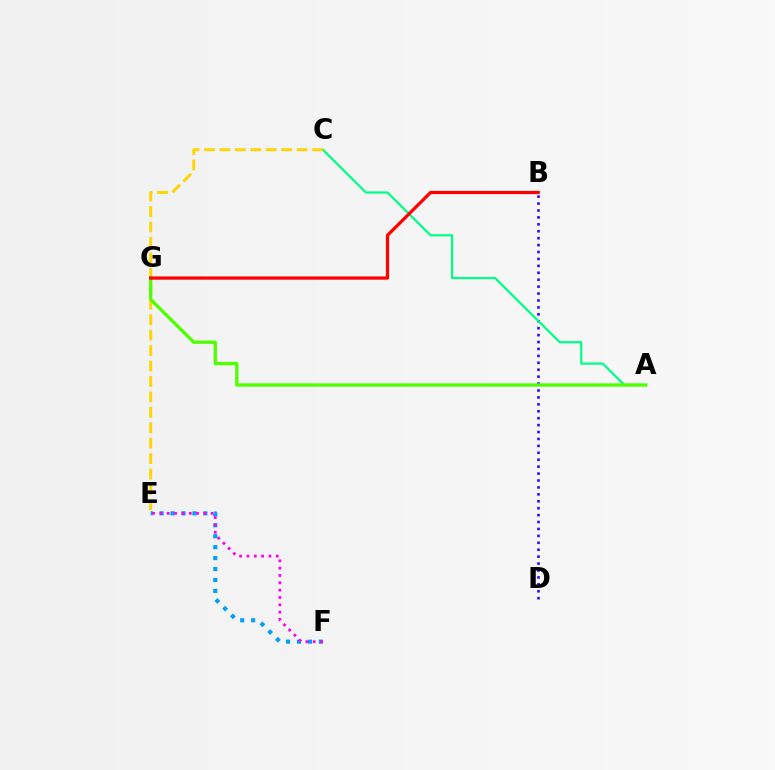{('B', 'D'): [{'color': '#3700ff', 'line_style': 'dotted', 'thickness': 1.88}], ('A', 'C'): [{'color': '#00ff86', 'line_style': 'solid', 'thickness': 1.6}], ('C', 'E'): [{'color': '#ffd500', 'line_style': 'dashed', 'thickness': 2.1}], ('E', 'F'): [{'color': '#009eff', 'line_style': 'dotted', 'thickness': 2.97}, {'color': '#ff00ed', 'line_style': 'dotted', 'thickness': 1.99}], ('A', 'G'): [{'color': '#4fff00', 'line_style': 'solid', 'thickness': 2.38}], ('B', 'G'): [{'color': '#ff0000', 'line_style': 'solid', 'thickness': 2.34}]}